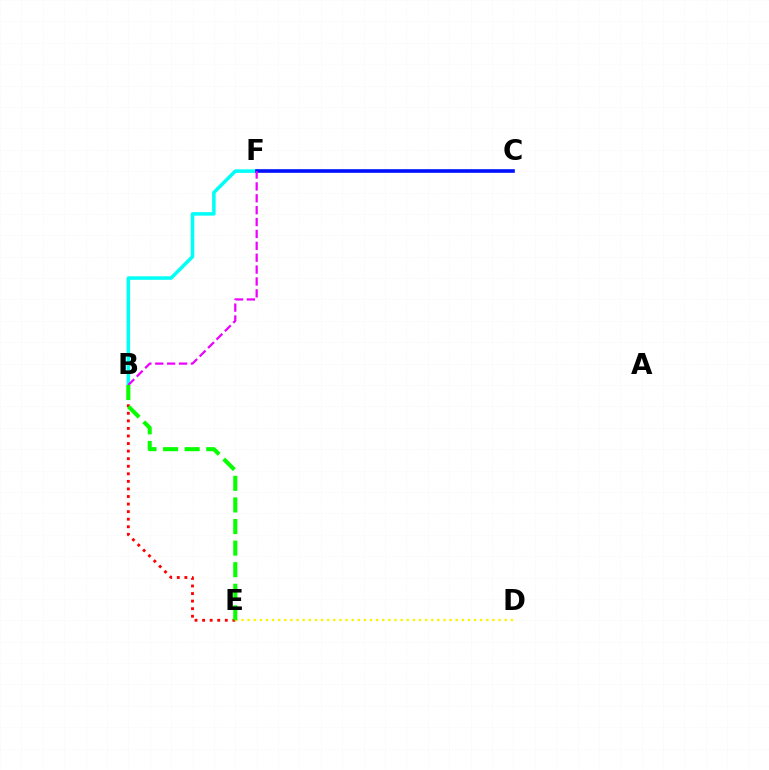{('B', 'E'): [{'color': '#ff0000', 'line_style': 'dotted', 'thickness': 2.06}, {'color': '#08ff00', 'line_style': 'dashed', 'thickness': 2.93}], ('B', 'F'): [{'color': '#00fff6', 'line_style': 'solid', 'thickness': 2.53}, {'color': '#ee00ff', 'line_style': 'dashed', 'thickness': 1.61}], ('C', 'F'): [{'color': '#0010ff', 'line_style': 'solid', 'thickness': 2.61}], ('D', 'E'): [{'color': '#fcf500', 'line_style': 'dotted', 'thickness': 1.66}]}